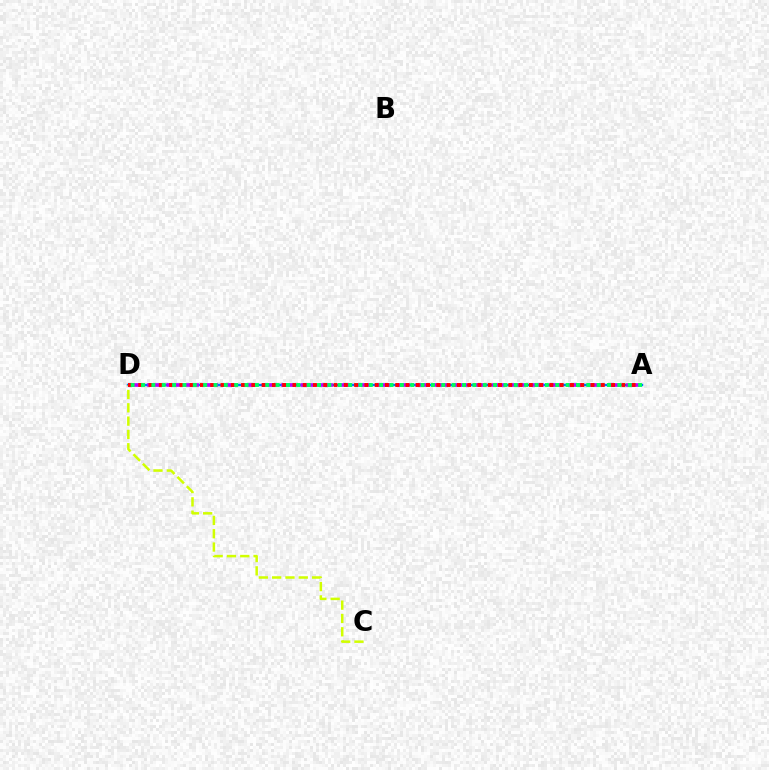{('A', 'D'): [{'color': '#0074ff', 'line_style': 'solid', 'thickness': 1.74}, {'color': '#b900ff', 'line_style': 'dashed', 'thickness': 2.6}, {'color': '#ff0000', 'line_style': 'dotted', 'thickness': 2.79}, {'color': '#00ff5c', 'line_style': 'dotted', 'thickness': 2.81}], ('C', 'D'): [{'color': '#d1ff00', 'line_style': 'dashed', 'thickness': 1.81}]}